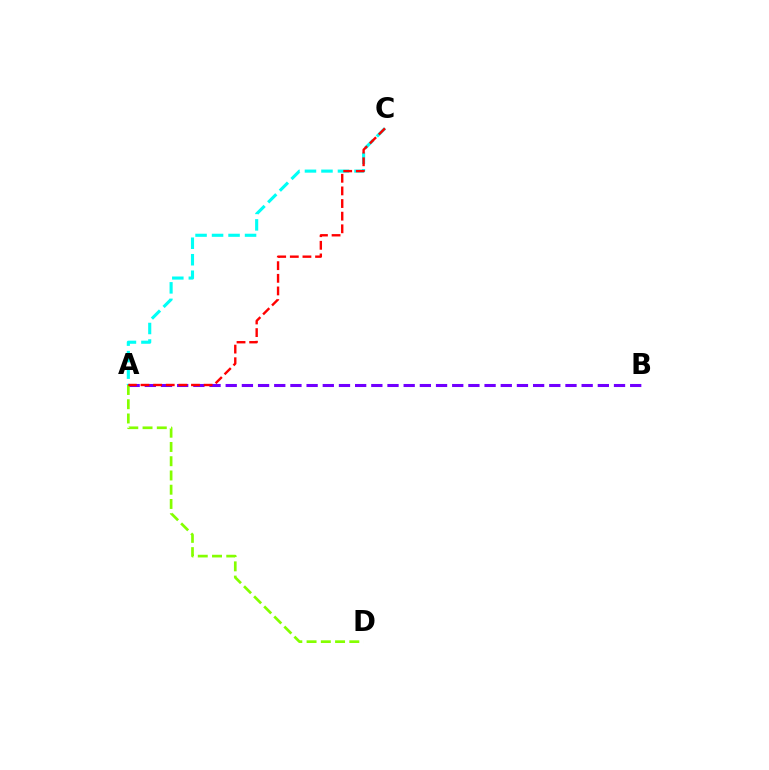{('A', 'C'): [{'color': '#00fff6', 'line_style': 'dashed', 'thickness': 2.24}, {'color': '#ff0000', 'line_style': 'dashed', 'thickness': 1.72}], ('A', 'B'): [{'color': '#7200ff', 'line_style': 'dashed', 'thickness': 2.2}], ('A', 'D'): [{'color': '#84ff00', 'line_style': 'dashed', 'thickness': 1.94}]}